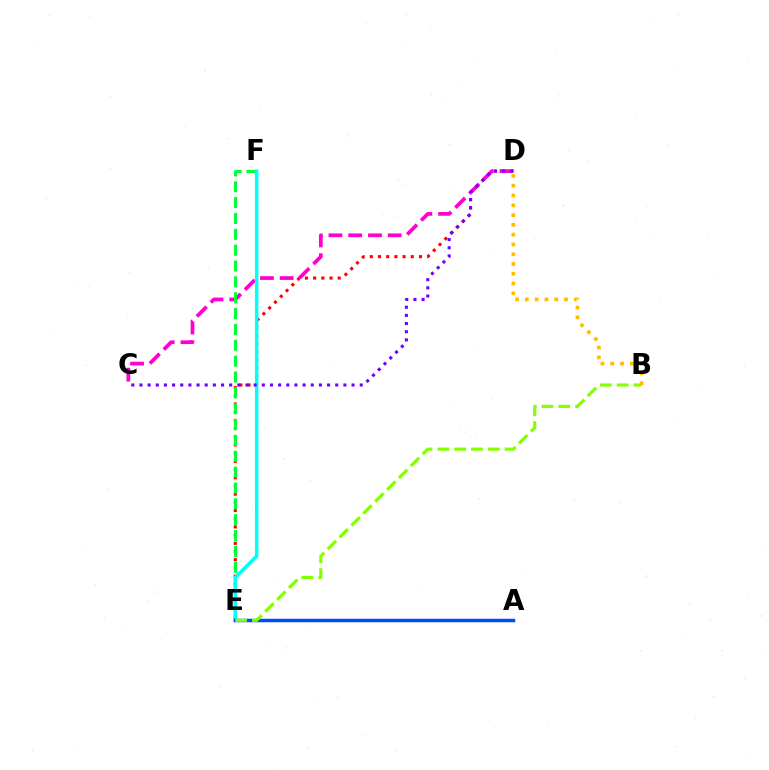{('D', 'E'): [{'color': '#ff0000', 'line_style': 'dotted', 'thickness': 2.23}], ('C', 'D'): [{'color': '#ff00cf', 'line_style': 'dashed', 'thickness': 2.68}, {'color': '#7200ff', 'line_style': 'dotted', 'thickness': 2.22}], ('E', 'F'): [{'color': '#00ff39', 'line_style': 'dashed', 'thickness': 2.15}, {'color': '#00fff6', 'line_style': 'solid', 'thickness': 2.51}], ('A', 'E'): [{'color': '#004bff', 'line_style': 'solid', 'thickness': 2.52}], ('B', 'E'): [{'color': '#84ff00', 'line_style': 'dashed', 'thickness': 2.28}], ('B', 'D'): [{'color': '#ffbd00', 'line_style': 'dotted', 'thickness': 2.66}]}